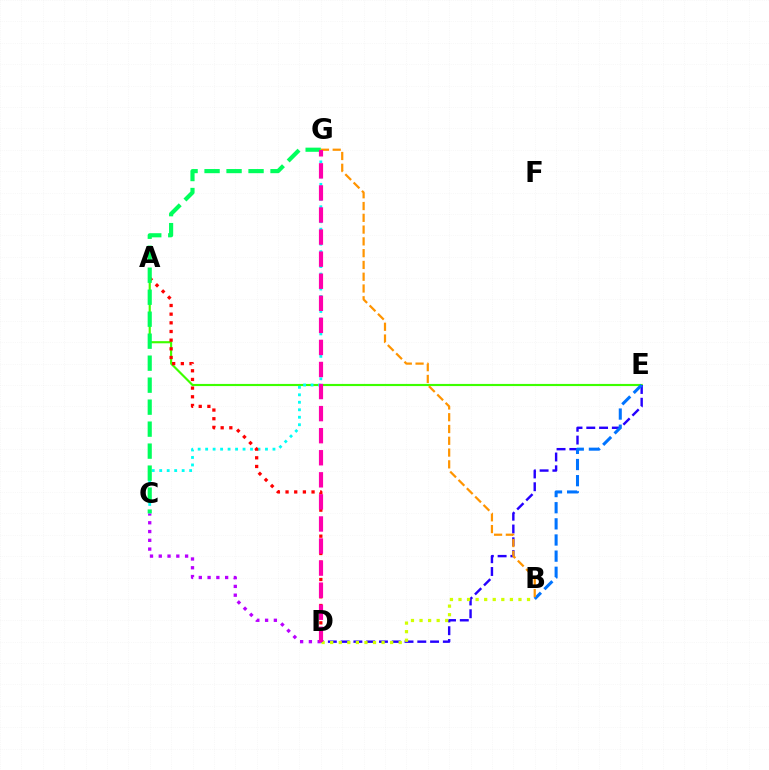{('A', 'E'): [{'color': '#3dff00', 'line_style': 'solid', 'thickness': 1.55}], ('D', 'E'): [{'color': '#2500ff', 'line_style': 'dashed', 'thickness': 1.74}], ('C', 'D'): [{'color': '#b900ff', 'line_style': 'dotted', 'thickness': 2.38}], ('C', 'G'): [{'color': '#00fff6', 'line_style': 'dotted', 'thickness': 2.03}, {'color': '#00ff5c', 'line_style': 'dashed', 'thickness': 2.99}], ('B', 'D'): [{'color': '#d1ff00', 'line_style': 'dotted', 'thickness': 2.33}], ('B', 'E'): [{'color': '#0074ff', 'line_style': 'dashed', 'thickness': 2.19}], ('A', 'D'): [{'color': '#ff0000', 'line_style': 'dotted', 'thickness': 2.35}], ('B', 'G'): [{'color': '#ff9400', 'line_style': 'dashed', 'thickness': 1.6}], ('D', 'G'): [{'color': '#ff00ac', 'line_style': 'dashed', 'thickness': 3.0}]}